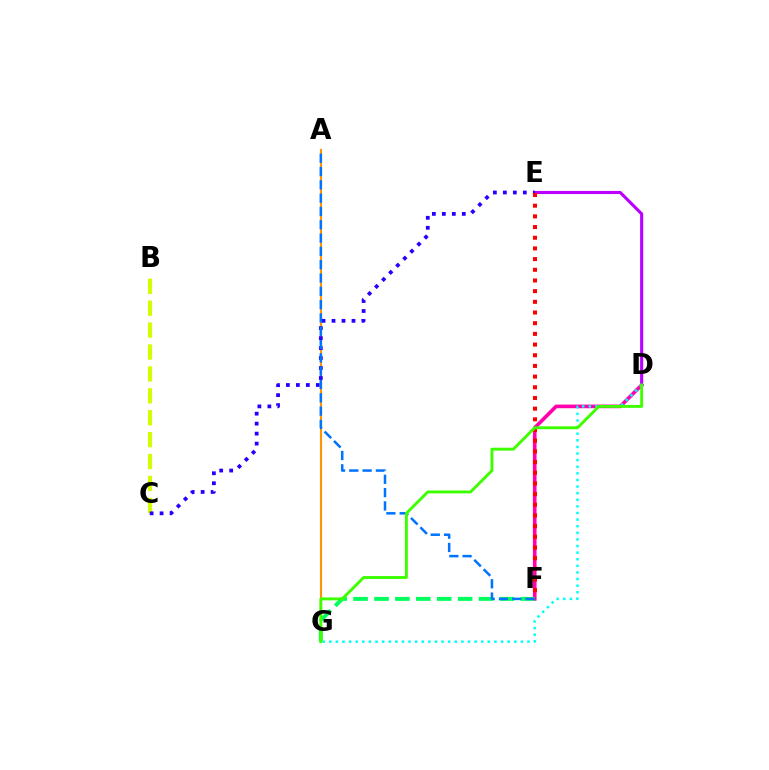{('A', 'G'): [{'color': '#ff9400', 'line_style': 'solid', 'thickness': 1.53}], ('D', 'F'): [{'color': '#ff00ac', 'line_style': 'solid', 'thickness': 2.63}], ('F', 'G'): [{'color': '#00ff5c', 'line_style': 'dashed', 'thickness': 2.84}], ('B', 'C'): [{'color': '#d1ff00', 'line_style': 'dashed', 'thickness': 2.98}], ('D', 'E'): [{'color': '#b900ff', 'line_style': 'solid', 'thickness': 2.24}], ('C', 'E'): [{'color': '#2500ff', 'line_style': 'dotted', 'thickness': 2.71}], ('A', 'F'): [{'color': '#0074ff', 'line_style': 'dashed', 'thickness': 1.81}], ('E', 'F'): [{'color': '#ff0000', 'line_style': 'dotted', 'thickness': 2.9}], ('D', 'G'): [{'color': '#00fff6', 'line_style': 'dotted', 'thickness': 1.8}, {'color': '#3dff00', 'line_style': 'solid', 'thickness': 2.09}]}